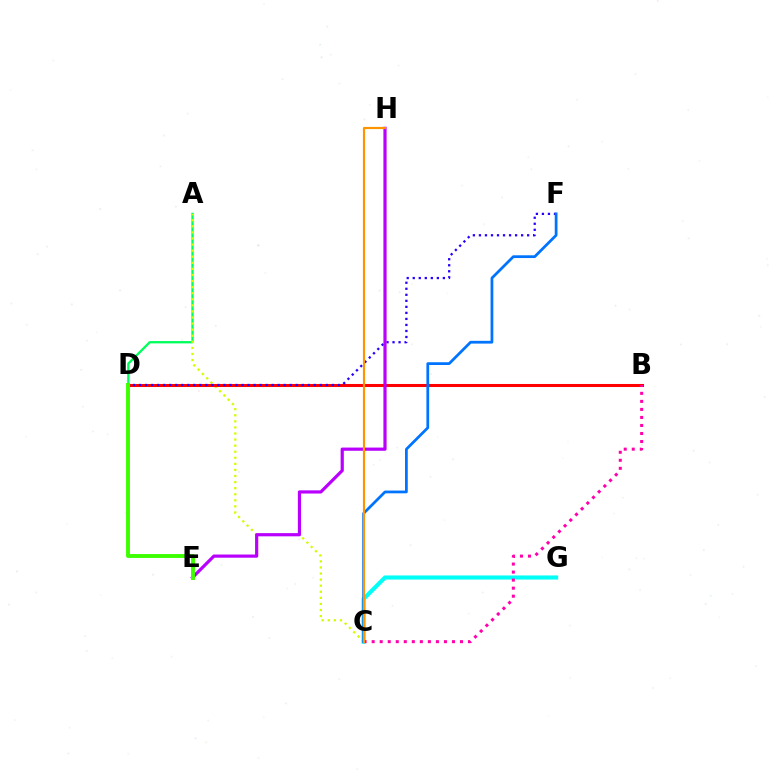{('A', 'D'): [{'color': '#00ff5c', 'line_style': 'solid', 'thickness': 1.68}], ('A', 'C'): [{'color': '#d1ff00', 'line_style': 'dotted', 'thickness': 1.65}], ('B', 'D'): [{'color': '#ff0000', 'line_style': 'solid', 'thickness': 2.19}], ('D', 'F'): [{'color': '#2500ff', 'line_style': 'dotted', 'thickness': 1.64}], ('E', 'H'): [{'color': '#b900ff', 'line_style': 'solid', 'thickness': 2.3}], ('C', 'G'): [{'color': '#00fff6', 'line_style': 'solid', 'thickness': 2.95}], ('B', 'C'): [{'color': '#ff00ac', 'line_style': 'dotted', 'thickness': 2.18}], ('D', 'E'): [{'color': '#3dff00', 'line_style': 'solid', 'thickness': 2.81}], ('C', 'F'): [{'color': '#0074ff', 'line_style': 'solid', 'thickness': 1.98}], ('C', 'H'): [{'color': '#ff9400', 'line_style': 'solid', 'thickness': 1.56}]}